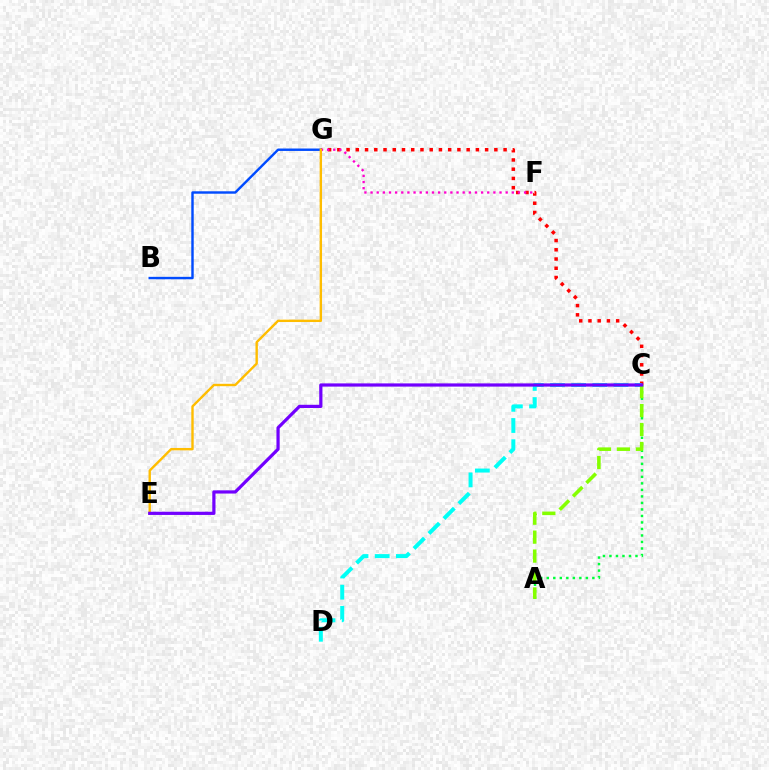{('A', 'C'): [{'color': '#00ff39', 'line_style': 'dotted', 'thickness': 1.77}, {'color': '#84ff00', 'line_style': 'dashed', 'thickness': 2.57}], ('C', 'G'): [{'color': '#ff0000', 'line_style': 'dotted', 'thickness': 2.51}], ('B', 'G'): [{'color': '#004bff', 'line_style': 'solid', 'thickness': 1.75}], ('F', 'G'): [{'color': '#ff00cf', 'line_style': 'dotted', 'thickness': 1.67}], ('C', 'D'): [{'color': '#00fff6', 'line_style': 'dashed', 'thickness': 2.88}], ('E', 'G'): [{'color': '#ffbd00', 'line_style': 'solid', 'thickness': 1.72}], ('C', 'E'): [{'color': '#7200ff', 'line_style': 'solid', 'thickness': 2.31}]}